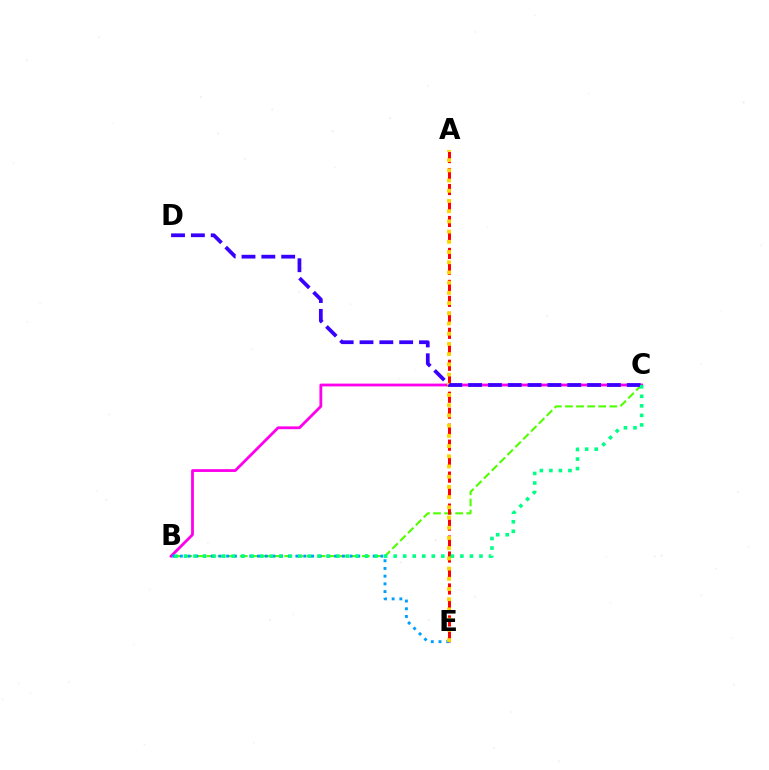{('B', 'C'): [{'color': '#ff00ed', 'line_style': 'solid', 'thickness': 2.02}, {'color': '#4fff00', 'line_style': 'dashed', 'thickness': 1.51}, {'color': '#00ff86', 'line_style': 'dotted', 'thickness': 2.59}], ('A', 'E'): [{'color': '#ff0000', 'line_style': 'dashed', 'thickness': 2.17}, {'color': '#ffd500', 'line_style': 'dotted', 'thickness': 2.77}], ('B', 'E'): [{'color': '#009eff', 'line_style': 'dotted', 'thickness': 2.1}], ('C', 'D'): [{'color': '#3700ff', 'line_style': 'dashed', 'thickness': 2.69}]}